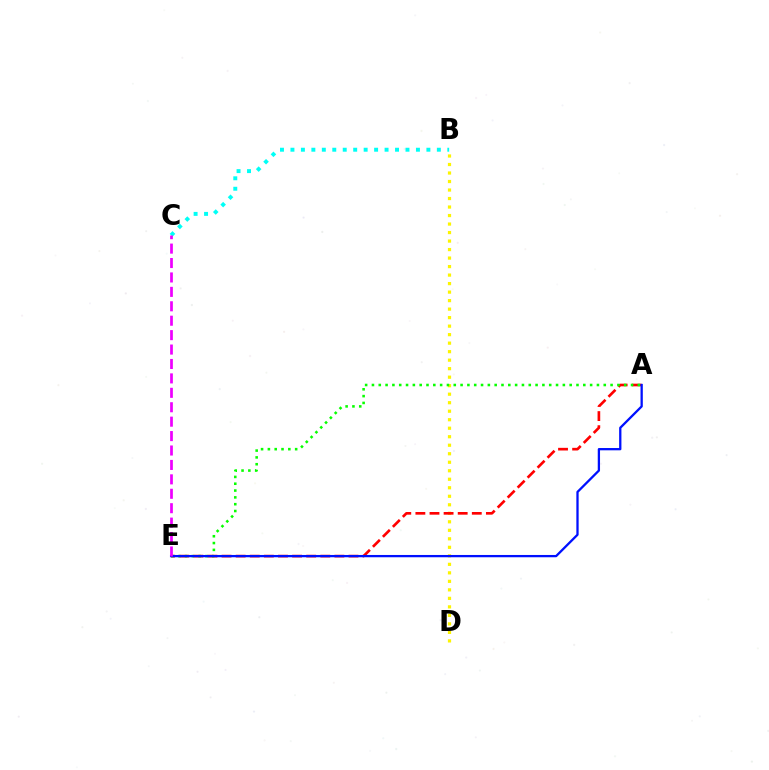{('B', 'D'): [{'color': '#fcf500', 'line_style': 'dotted', 'thickness': 2.31}], ('A', 'E'): [{'color': '#ff0000', 'line_style': 'dashed', 'thickness': 1.92}, {'color': '#08ff00', 'line_style': 'dotted', 'thickness': 1.85}, {'color': '#0010ff', 'line_style': 'solid', 'thickness': 1.65}], ('B', 'C'): [{'color': '#00fff6', 'line_style': 'dotted', 'thickness': 2.84}], ('C', 'E'): [{'color': '#ee00ff', 'line_style': 'dashed', 'thickness': 1.96}]}